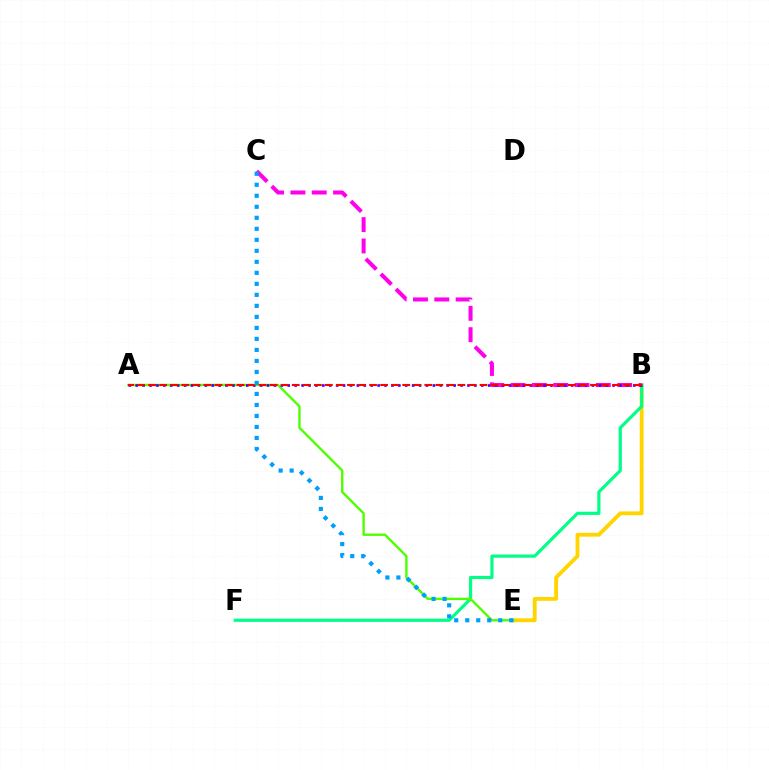{('B', 'E'): [{'color': '#ffd500', 'line_style': 'solid', 'thickness': 2.77}], ('B', 'F'): [{'color': '#00ff86', 'line_style': 'solid', 'thickness': 2.29}], ('B', 'C'): [{'color': '#ff00ed', 'line_style': 'dashed', 'thickness': 2.9}], ('A', 'E'): [{'color': '#4fff00', 'line_style': 'solid', 'thickness': 1.71}], ('A', 'B'): [{'color': '#3700ff', 'line_style': 'dotted', 'thickness': 1.88}, {'color': '#ff0000', 'line_style': 'dashed', 'thickness': 1.5}], ('C', 'E'): [{'color': '#009eff', 'line_style': 'dotted', 'thickness': 2.99}]}